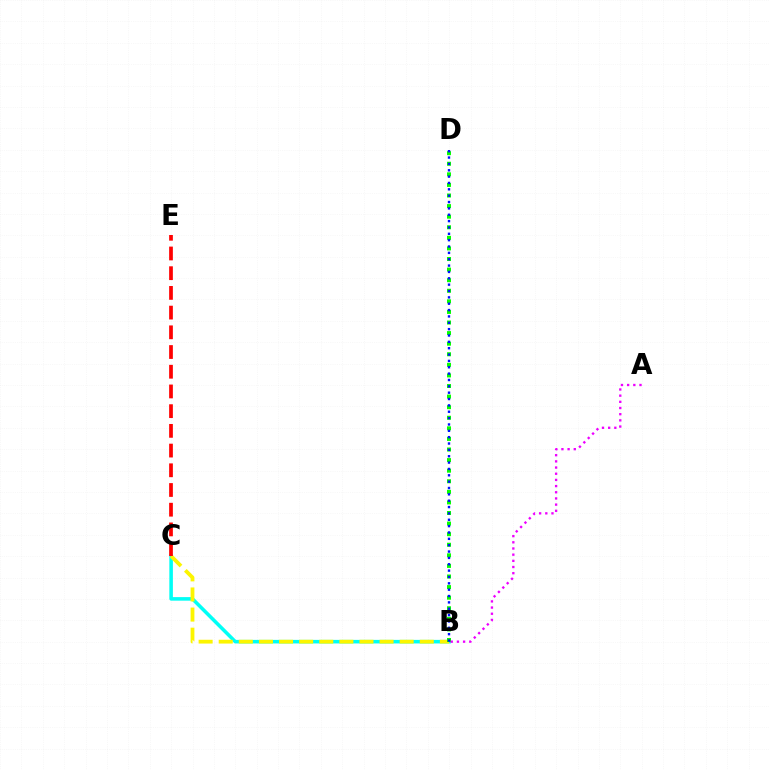{('B', 'C'): [{'color': '#00fff6', 'line_style': 'solid', 'thickness': 2.56}, {'color': '#fcf500', 'line_style': 'dashed', 'thickness': 2.73}], ('B', 'D'): [{'color': '#08ff00', 'line_style': 'dotted', 'thickness': 2.88}, {'color': '#0010ff', 'line_style': 'dotted', 'thickness': 1.73}], ('C', 'E'): [{'color': '#ff0000', 'line_style': 'dashed', 'thickness': 2.68}], ('A', 'B'): [{'color': '#ee00ff', 'line_style': 'dotted', 'thickness': 1.68}]}